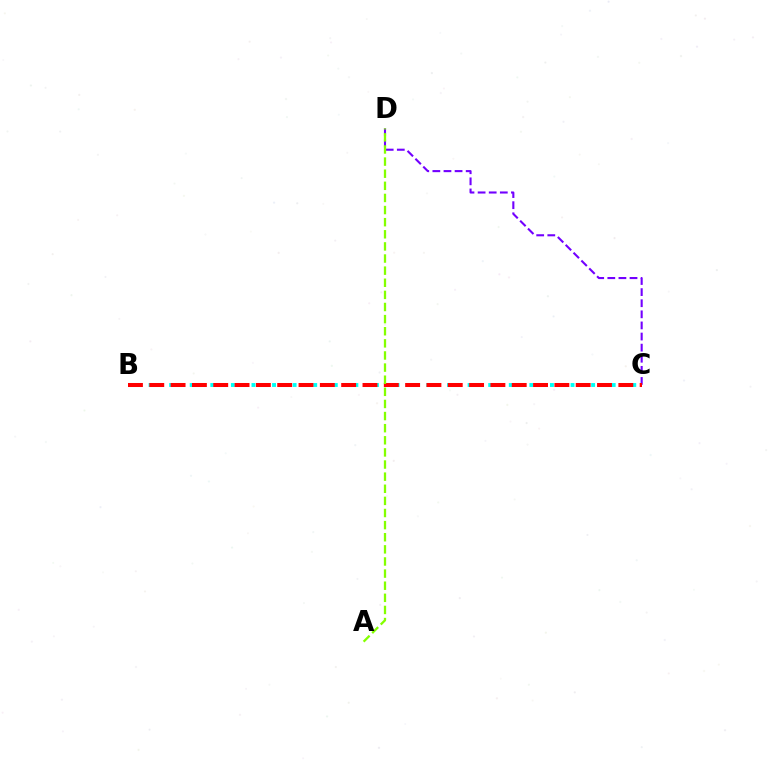{('B', 'C'): [{'color': '#00fff6', 'line_style': 'dotted', 'thickness': 2.8}, {'color': '#ff0000', 'line_style': 'dashed', 'thickness': 2.9}], ('C', 'D'): [{'color': '#7200ff', 'line_style': 'dashed', 'thickness': 1.51}], ('A', 'D'): [{'color': '#84ff00', 'line_style': 'dashed', 'thickness': 1.65}]}